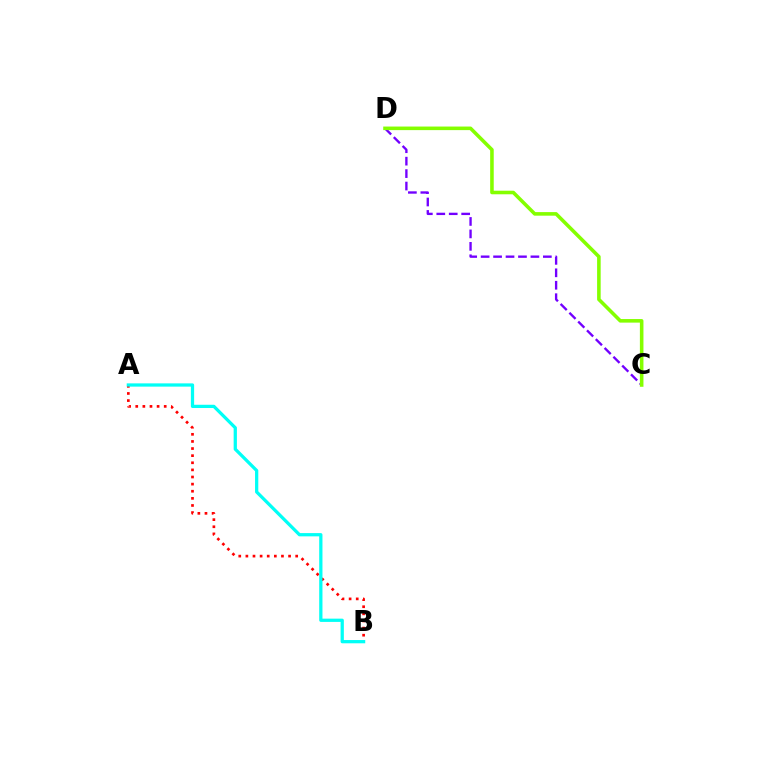{('A', 'B'): [{'color': '#ff0000', 'line_style': 'dotted', 'thickness': 1.93}, {'color': '#00fff6', 'line_style': 'solid', 'thickness': 2.34}], ('C', 'D'): [{'color': '#7200ff', 'line_style': 'dashed', 'thickness': 1.69}, {'color': '#84ff00', 'line_style': 'solid', 'thickness': 2.57}]}